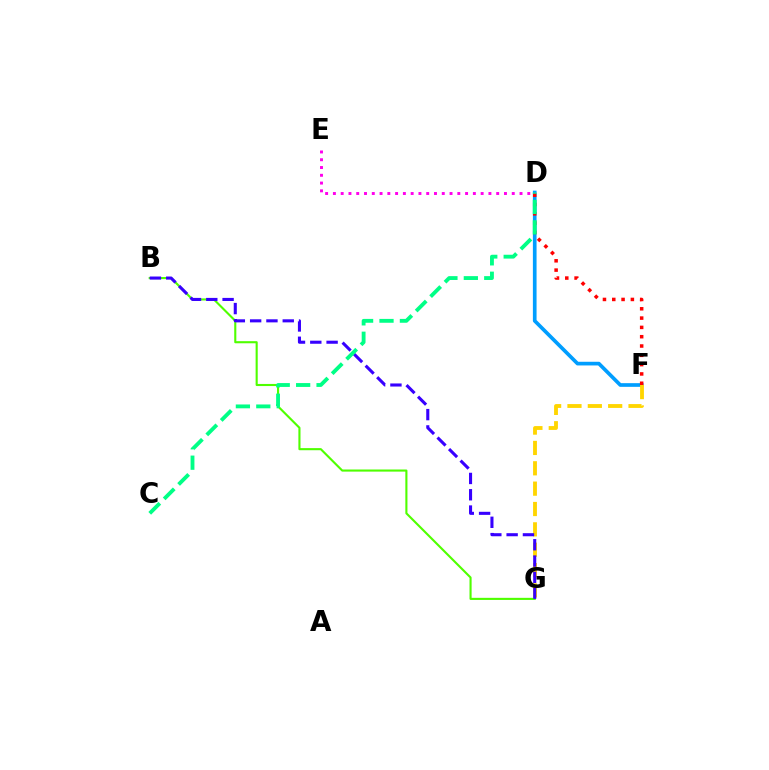{('D', 'F'): [{'color': '#009eff', 'line_style': 'solid', 'thickness': 2.65}, {'color': '#ff0000', 'line_style': 'dotted', 'thickness': 2.53}], ('F', 'G'): [{'color': '#ffd500', 'line_style': 'dashed', 'thickness': 2.77}], ('D', 'E'): [{'color': '#ff00ed', 'line_style': 'dotted', 'thickness': 2.11}], ('B', 'G'): [{'color': '#4fff00', 'line_style': 'solid', 'thickness': 1.52}, {'color': '#3700ff', 'line_style': 'dashed', 'thickness': 2.22}], ('C', 'D'): [{'color': '#00ff86', 'line_style': 'dashed', 'thickness': 2.77}]}